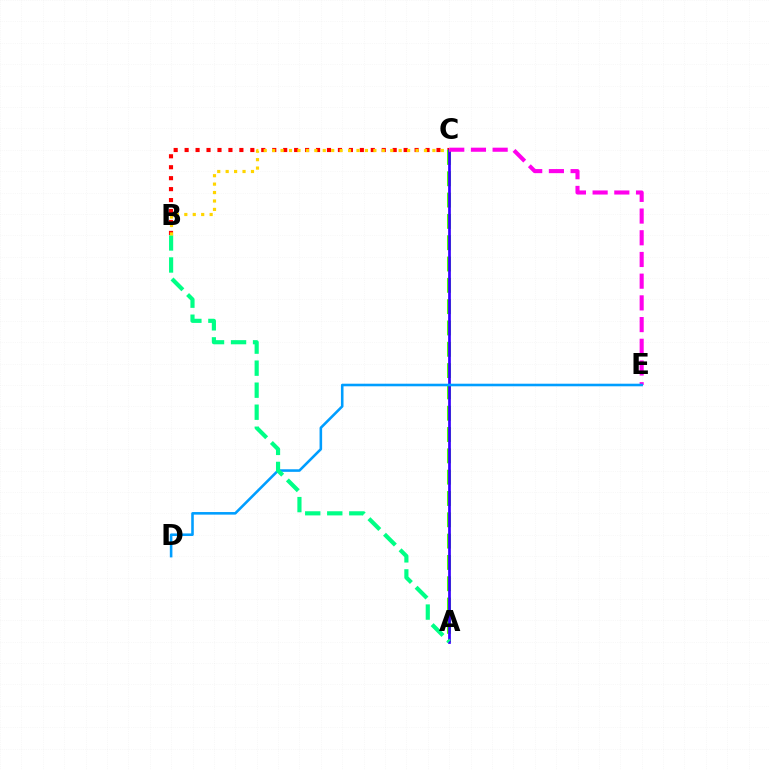{('B', 'C'): [{'color': '#ff0000', 'line_style': 'dotted', 'thickness': 2.98}, {'color': '#ffd500', 'line_style': 'dotted', 'thickness': 2.29}], ('A', 'C'): [{'color': '#4fff00', 'line_style': 'dashed', 'thickness': 2.9}, {'color': '#3700ff', 'line_style': 'solid', 'thickness': 1.95}], ('C', 'E'): [{'color': '#ff00ed', 'line_style': 'dashed', 'thickness': 2.95}], ('D', 'E'): [{'color': '#009eff', 'line_style': 'solid', 'thickness': 1.86}], ('A', 'B'): [{'color': '#00ff86', 'line_style': 'dashed', 'thickness': 2.99}]}